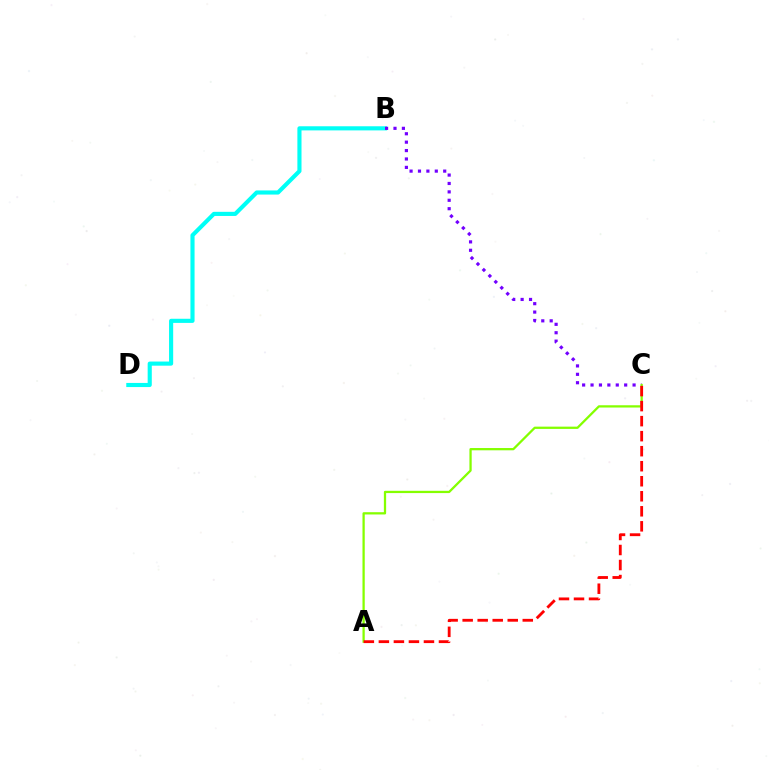{('B', 'D'): [{'color': '#00fff6', 'line_style': 'solid', 'thickness': 2.97}], ('B', 'C'): [{'color': '#7200ff', 'line_style': 'dotted', 'thickness': 2.28}], ('A', 'C'): [{'color': '#84ff00', 'line_style': 'solid', 'thickness': 1.64}, {'color': '#ff0000', 'line_style': 'dashed', 'thickness': 2.04}]}